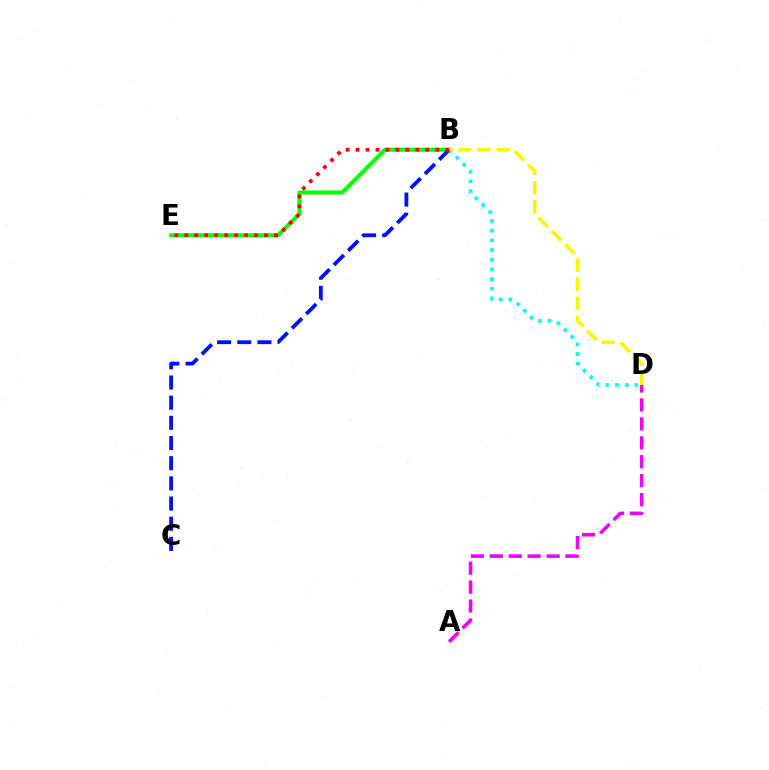{('A', 'D'): [{'color': '#ee00ff', 'line_style': 'dashed', 'thickness': 2.57}], ('B', 'D'): [{'color': '#00fff6', 'line_style': 'dotted', 'thickness': 2.63}, {'color': '#fcf500', 'line_style': 'dashed', 'thickness': 2.59}], ('B', 'E'): [{'color': '#08ff00', 'line_style': 'solid', 'thickness': 2.94}, {'color': '#ff0000', 'line_style': 'dotted', 'thickness': 2.71}], ('B', 'C'): [{'color': '#0010ff', 'line_style': 'dashed', 'thickness': 2.74}]}